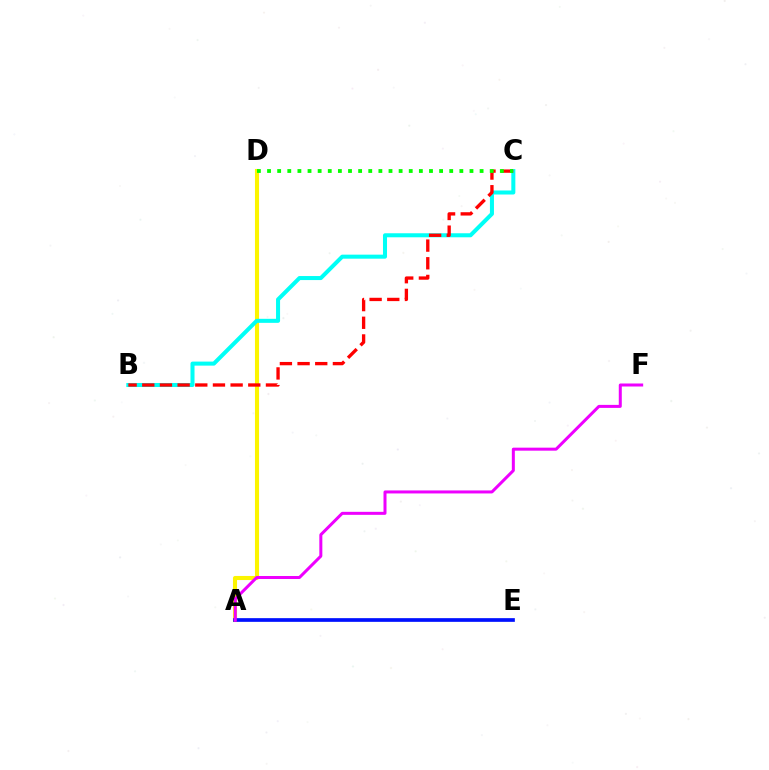{('A', 'D'): [{'color': '#fcf500', 'line_style': 'solid', 'thickness': 2.94}], ('A', 'E'): [{'color': '#0010ff', 'line_style': 'solid', 'thickness': 2.66}], ('B', 'C'): [{'color': '#00fff6', 'line_style': 'solid', 'thickness': 2.9}, {'color': '#ff0000', 'line_style': 'dashed', 'thickness': 2.4}], ('C', 'D'): [{'color': '#08ff00', 'line_style': 'dotted', 'thickness': 2.75}], ('A', 'F'): [{'color': '#ee00ff', 'line_style': 'solid', 'thickness': 2.17}]}